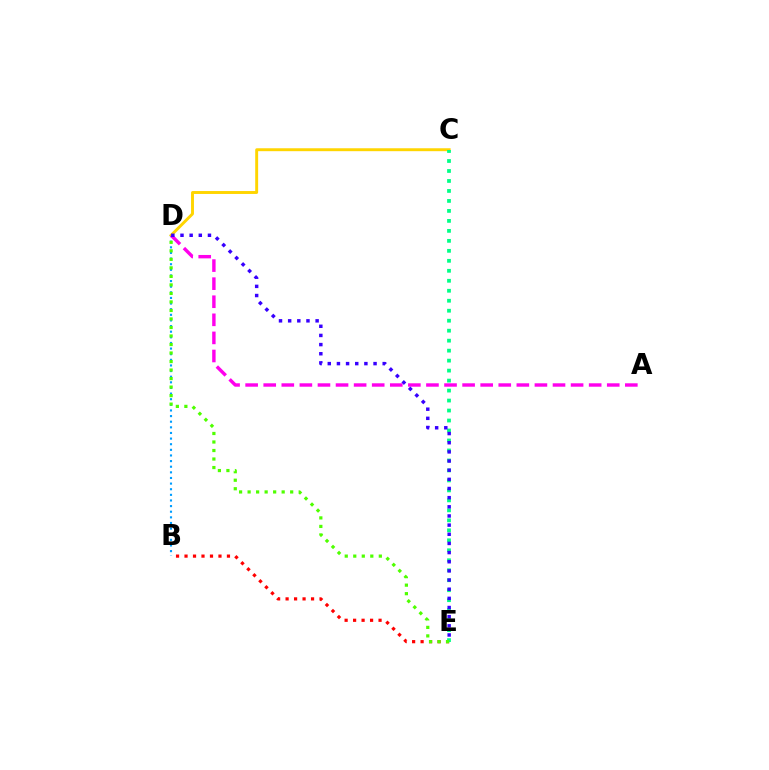{('B', 'D'): [{'color': '#009eff', 'line_style': 'dotted', 'thickness': 1.53}], ('C', 'D'): [{'color': '#ffd500', 'line_style': 'solid', 'thickness': 2.1}], ('A', 'D'): [{'color': '#ff00ed', 'line_style': 'dashed', 'thickness': 2.46}], ('B', 'E'): [{'color': '#ff0000', 'line_style': 'dotted', 'thickness': 2.31}], ('C', 'E'): [{'color': '#00ff86', 'line_style': 'dotted', 'thickness': 2.71}], ('D', 'E'): [{'color': '#4fff00', 'line_style': 'dotted', 'thickness': 2.31}, {'color': '#3700ff', 'line_style': 'dotted', 'thickness': 2.49}]}